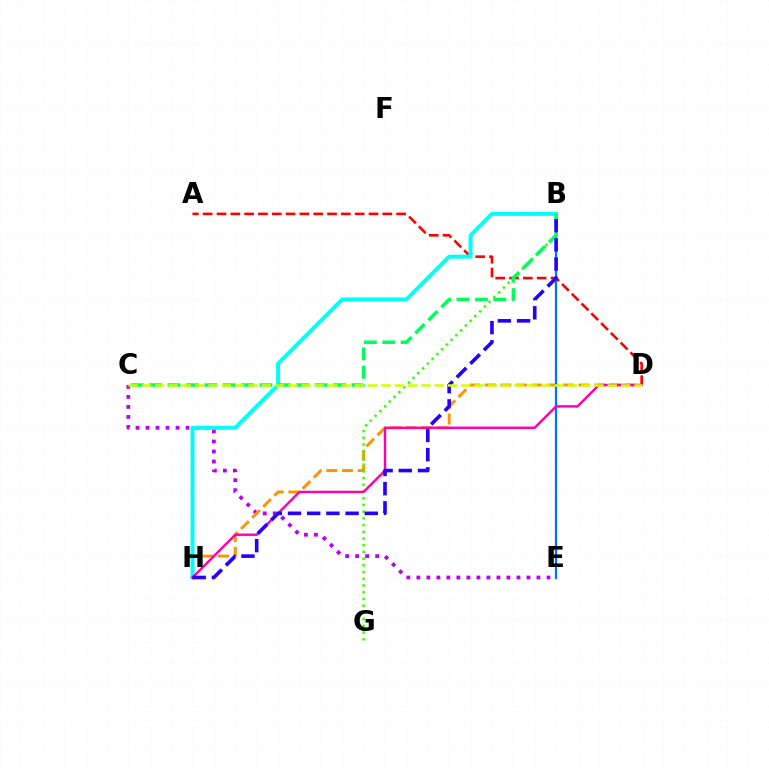{('C', 'E'): [{'color': '#b900ff', 'line_style': 'dotted', 'thickness': 2.72}], ('D', 'H'): [{'color': '#ff9400', 'line_style': 'dashed', 'thickness': 2.12}, {'color': '#ff00ac', 'line_style': 'solid', 'thickness': 1.75}], ('B', 'E'): [{'color': '#0074ff', 'line_style': 'solid', 'thickness': 1.64}], ('A', 'D'): [{'color': '#ff0000', 'line_style': 'dashed', 'thickness': 1.88}], ('B', 'G'): [{'color': '#3dff00', 'line_style': 'dotted', 'thickness': 1.83}], ('B', 'H'): [{'color': '#00fff6', 'line_style': 'solid', 'thickness': 2.85}, {'color': '#2500ff', 'line_style': 'dashed', 'thickness': 2.61}], ('B', 'C'): [{'color': '#00ff5c', 'line_style': 'dashed', 'thickness': 2.5}], ('C', 'D'): [{'color': '#d1ff00', 'line_style': 'dashed', 'thickness': 1.81}]}